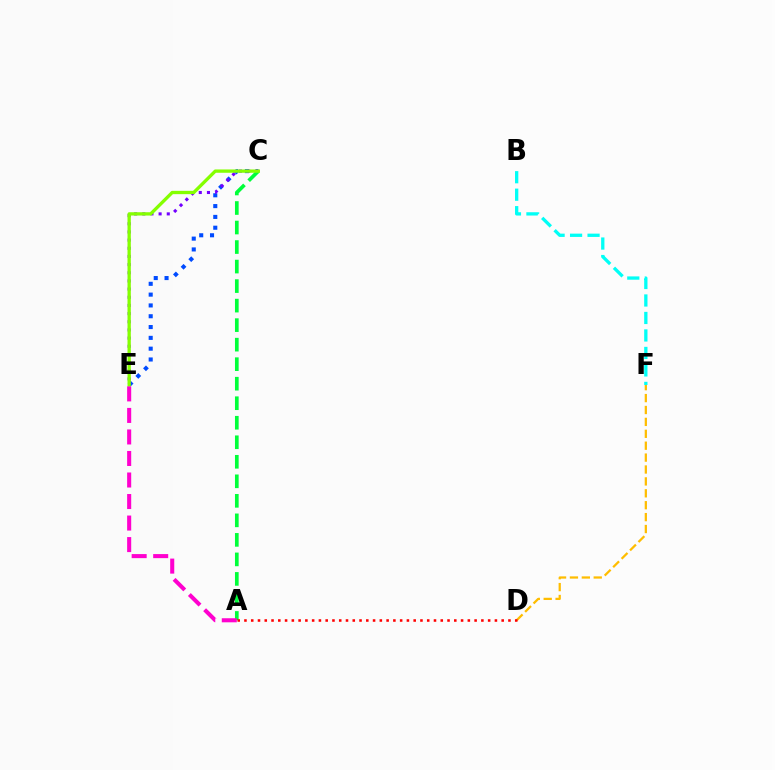{('C', 'E'): [{'color': '#004bff', 'line_style': 'dotted', 'thickness': 2.94}, {'color': '#7200ff', 'line_style': 'dotted', 'thickness': 2.22}, {'color': '#84ff00', 'line_style': 'solid', 'thickness': 2.38}], ('A', 'C'): [{'color': '#00ff39', 'line_style': 'dashed', 'thickness': 2.65}], ('B', 'F'): [{'color': '#00fff6', 'line_style': 'dashed', 'thickness': 2.38}], ('A', 'E'): [{'color': '#ff00cf', 'line_style': 'dashed', 'thickness': 2.92}], ('D', 'F'): [{'color': '#ffbd00', 'line_style': 'dashed', 'thickness': 1.62}], ('A', 'D'): [{'color': '#ff0000', 'line_style': 'dotted', 'thickness': 1.84}]}